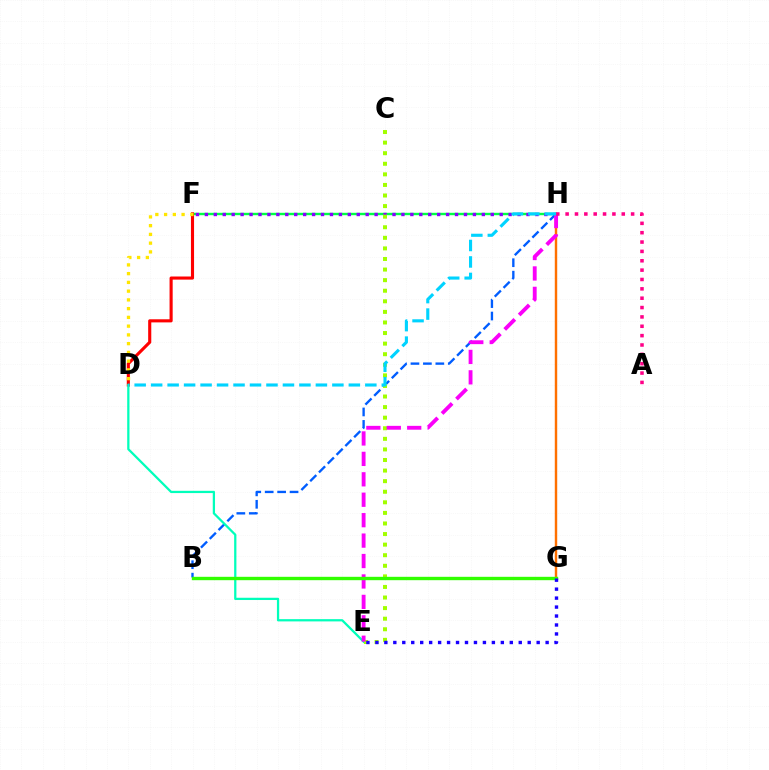{('F', 'H'): [{'color': '#00ff45', 'line_style': 'solid', 'thickness': 1.74}, {'color': '#8a00ff', 'line_style': 'dotted', 'thickness': 2.43}], ('D', 'F'): [{'color': '#ff0000', 'line_style': 'solid', 'thickness': 2.24}, {'color': '#ffe600', 'line_style': 'dotted', 'thickness': 2.38}], ('G', 'H'): [{'color': '#ff7000', 'line_style': 'solid', 'thickness': 1.75}], ('B', 'H'): [{'color': '#005dff', 'line_style': 'dashed', 'thickness': 1.69}], ('D', 'E'): [{'color': '#00ffbb', 'line_style': 'solid', 'thickness': 1.63}], ('C', 'E'): [{'color': '#a2ff00', 'line_style': 'dotted', 'thickness': 2.87}], ('E', 'H'): [{'color': '#fa00f9', 'line_style': 'dashed', 'thickness': 2.78}], ('A', 'H'): [{'color': '#ff0088', 'line_style': 'dotted', 'thickness': 2.54}], ('B', 'G'): [{'color': '#31ff00', 'line_style': 'solid', 'thickness': 2.43}], ('E', 'G'): [{'color': '#1900ff', 'line_style': 'dotted', 'thickness': 2.43}], ('D', 'H'): [{'color': '#00d3ff', 'line_style': 'dashed', 'thickness': 2.24}]}